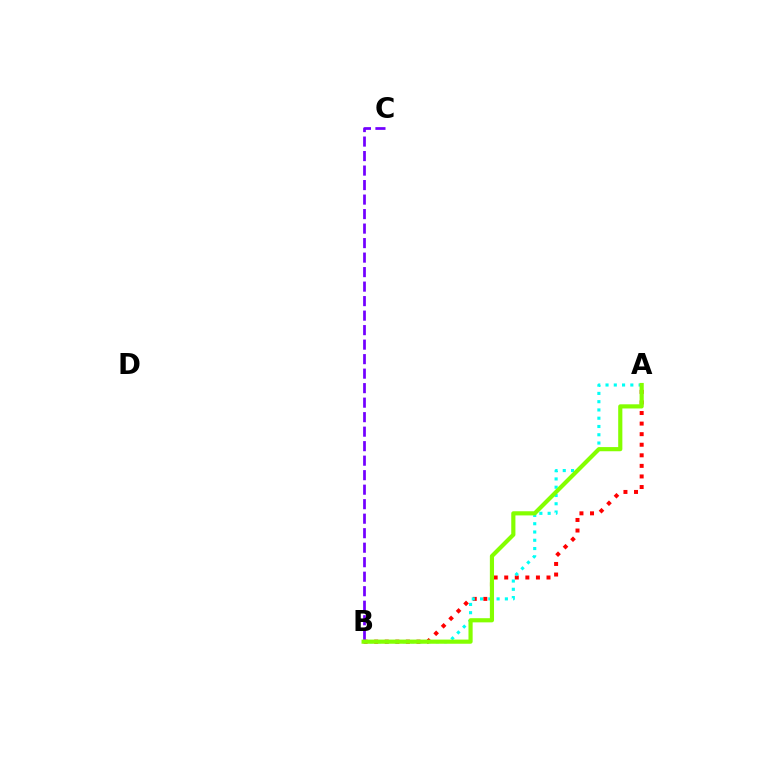{('A', 'B'): [{'color': '#ff0000', 'line_style': 'dotted', 'thickness': 2.87}, {'color': '#00fff6', 'line_style': 'dotted', 'thickness': 2.25}, {'color': '#84ff00', 'line_style': 'solid', 'thickness': 3.0}], ('B', 'C'): [{'color': '#7200ff', 'line_style': 'dashed', 'thickness': 1.97}]}